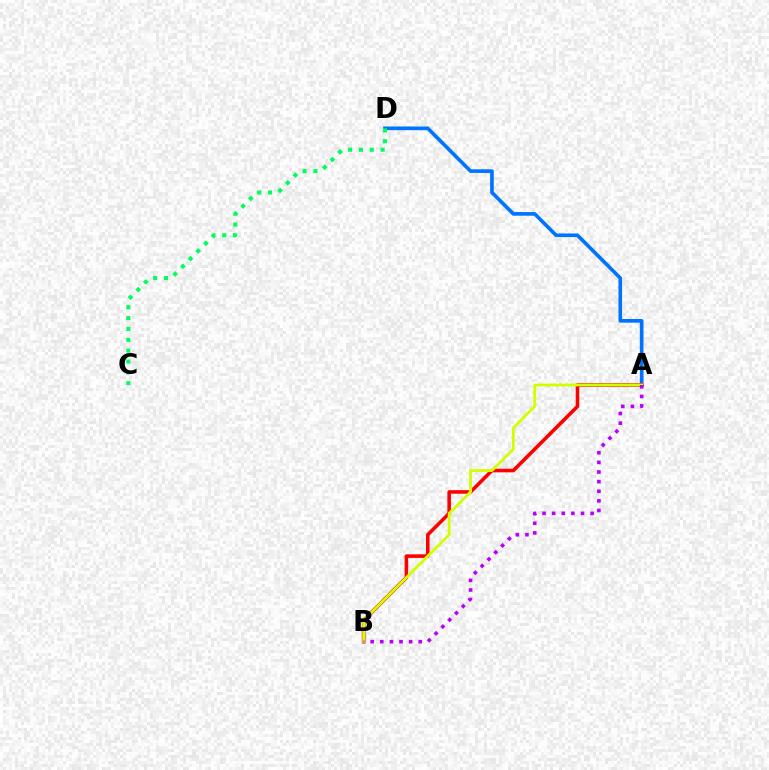{('A', 'D'): [{'color': '#0074ff', 'line_style': 'solid', 'thickness': 2.63}], ('A', 'B'): [{'color': '#ff0000', 'line_style': 'solid', 'thickness': 2.58}, {'color': '#d1ff00', 'line_style': 'solid', 'thickness': 2.02}, {'color': '#b900ff', 'line_style': 'dotted', 'thickness': 2.61}], ('C', 'D'): [{'color': '#00ff5c', 'line_style': 'dotted', 'thickness': 2.95}]}